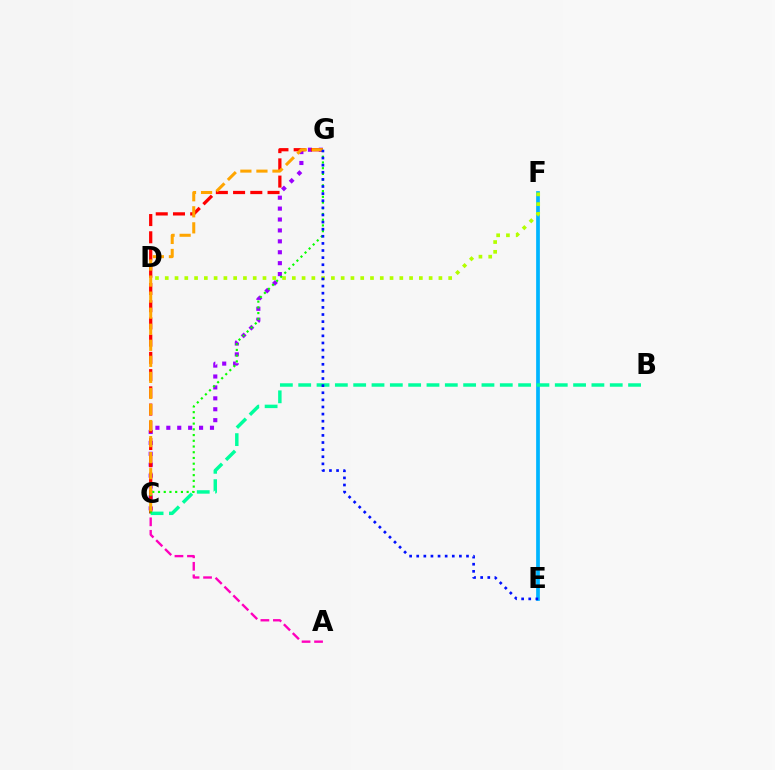{('E', 'F'): [{'color': '#00b5ff', 'line_style': 'solid', 'thickness': 2.68}], ('C', 'G'): [{'color': '#9b00ff', 'line_style': 'dotted', 'thickness': 2.97}, {'color': '#ff0000', 'line_style': 'dashed', 'thickness': 2.34}, {'color': '#08ff00', 'line_style': 'dotted', 'thickness': 1.56}, {'color': '#ffa500', 'line_style': 'dashed', 'thickness': 2.18}], ('D', 'F'): [{'color': '#b3ff00', 'line_style': 'dotted', 'thickness': 2.66}], ('A', 'C'): [{'color': '#ff00bd', 'line_style': 'dashed', 'thickness': 1.7}], ('B', 'C'): [{'color': '#00ff9d', 'line_style': 'dashed', 'thickness': 2.49}], ('E', 'G'): [{'color': '#0010ff', 'line_style': 'dotted', 'thickness': 1.93}]}